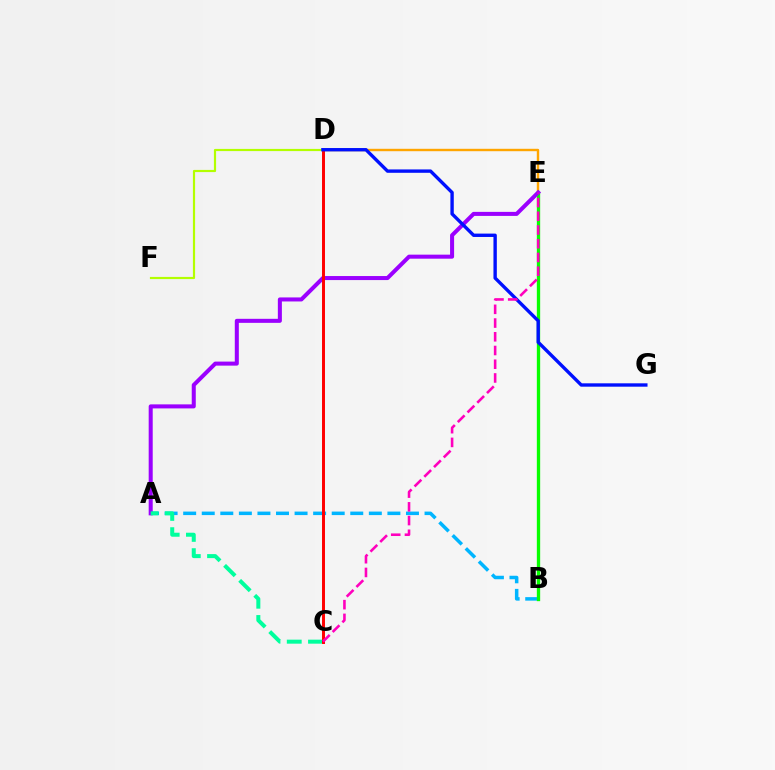{('D', 'E'): [{'color': '#ffa500', 'line_style': 'solid', 'thickness': 1.73}], ('A', 'B'): [{'color': '#00b5ff', 'line_style': 'dashed', 'thickness': 2.52}], ('D', 'F'): [{'color': '#b3ff00', 'line_style': 'solid', 'thickness': 1.57}], ('B', 'E'): [{'color': '#08ff00', 'line_style': 'solid', 'thickness': 2.39}], ('A', 'E'): [{'color': '#9b00ff', 'line_style': 'solid', 'thickness': 2.9}], ('A', 'C'): [{'color': '#00ff9d', 'line_style': 'dashed', 'thickness': 2.89}], ('C', 'D'): [{'color': '#ff0000', 'line_style': 'solid', 'thickness': 2.13}], ('D', 'G'): [{'color': '#0010ff', 'line_style': 'solid', 'thickness': 2.43}], ('C', 'E'): [{'color': '#ff00bd', 'line_style': 'dashed', 'thickness': 1.86}]}